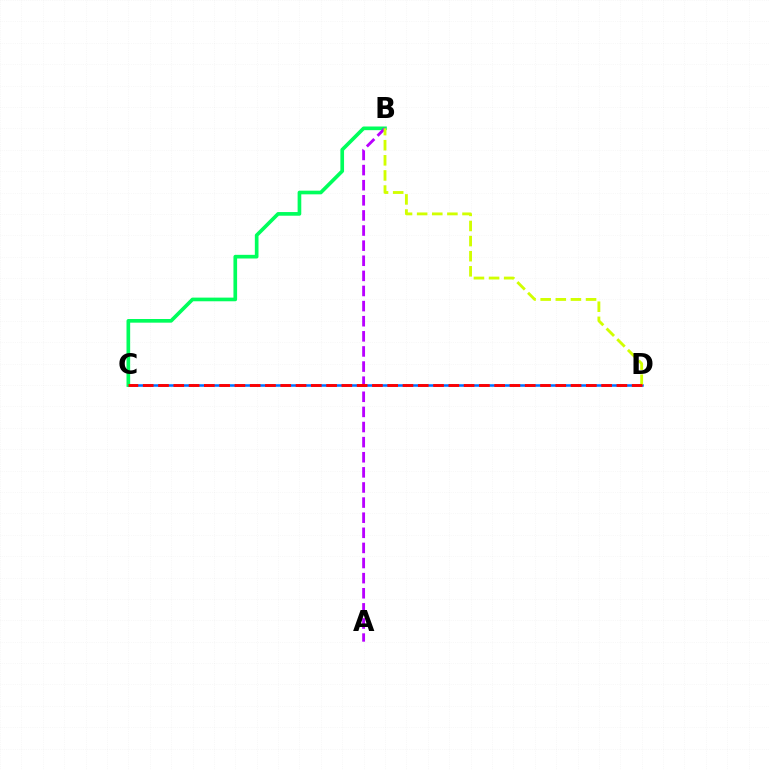{('C', 'D'): [{'color': '#0074ff', 'line_style': 'solid', 'thickness': 1.82}, {'color': '#ff0000', 'line_style': 'dashed', 'thickness': 2.08}], ('B', 'C'): [{'color': '#00ff5c', 'line_style': 'solid', 'thickness': 2.64}], ('A', 'B'): [{'color': '#b900ff', 'line_style': 'dashed', 'thickness': 2.05}], ('B', 'D'): [{'color': '#d1ff00', 'line_style': 'dashed', 'thickness': 2.05}]}